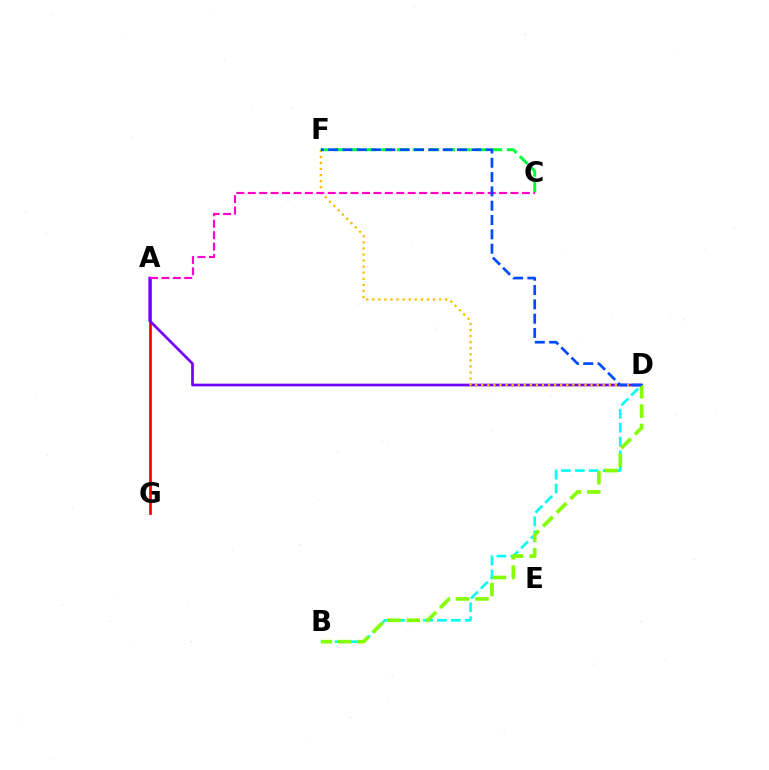{('A', 'G'): [{'color': '#ff0000', 'line_style': 'solid', 'thickness': 1.96}], ('A', 'D'): [{'color': '#7200ff', 'line_style': 'solid', 'thickness': 1.94}], ('B', 'D'): [{'color': '#00fff6', 'line_style': 'dashed', 'thickness': 1.89}, {'color': '#84ff00', 'line_style': 'dashed', 'thickness': 2.63}], ('D', 'F'): [{'color': '#ffbd00', 'line_style': 'dotted', 'thickness': 1.65}, {'color': '#004bff', 'line_style': 'dashed', 'thickness': 1.95}], ('C', 'F'): [{'color': '#00ff39', 'line_style': 'dashed', 'thickness': 2.13}], ('A', 'C'): [{'color': '#ff00cf', 'line_style': 'dashed', 'thickness': 1.55}]}